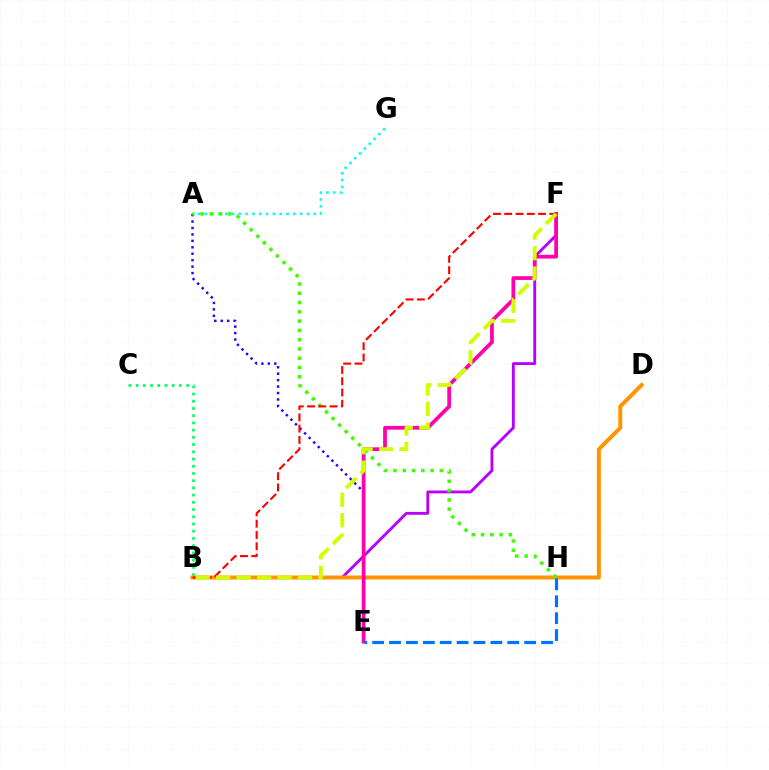{('B', 'F'): [{'color': '#b900ff', 'line_style': 'solid', 'thickness': 2.07}, {'color': '#ff0000', 'line_style': 'dashed', 'thickness': 1.53}, {'color': '#d1ff00', 'line_style': 'dashed', 'thickness': 2.78}], ('A', 'E'): [{'color': '#2500ff', 'line_style': 'dotted', 'thickness': 1.75}], ('B', 'C'): [{'color': '#00ff5c', 'line_style': 'dotted', 'thickness': 1.96}], ('B', 'D'): [{'color': '#ff9400', 'line_style': 'solid', 'thickness': 2.85}], ('A', 'G'): [{'color': '#00fff6', 'line_style': 'dotted', 'thickness': 1.85}], ('A', 'H'): [{'color': '#3dff00', 'line_style': 'dotted', 'thickness': 2.52}], ('E', 'F'): [{'color': '#ff00ac', 'line_style': 'solid', 'thickness': 2.69}], ('E', 'H'): [{'color': '#0074ff', 'line_style': 'dashed', 'thickness': 2.29}]}